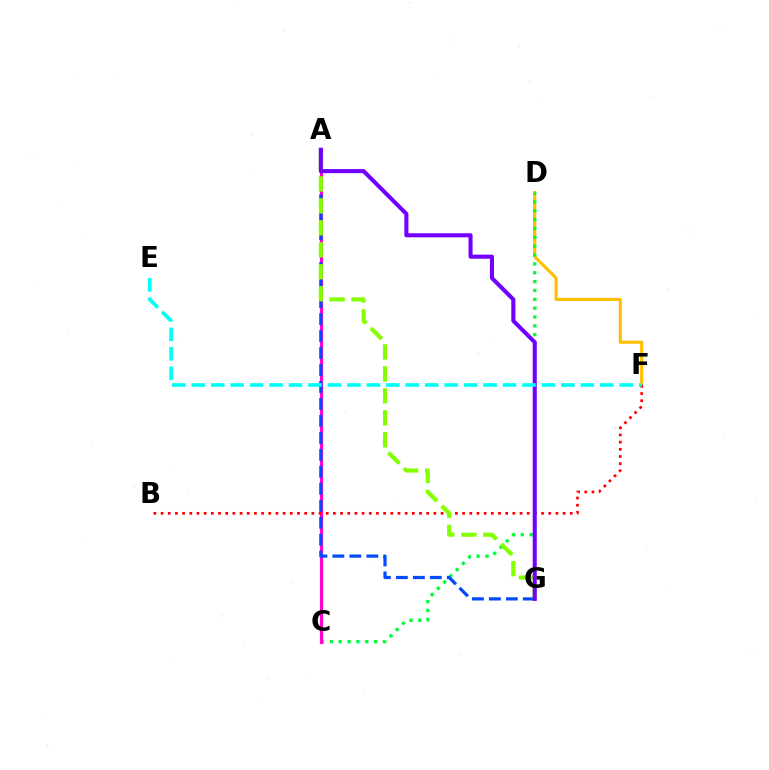{('D', 'F'): [{'color': '#ffbd00', 'line_style': 'solid', 'thickness': 2.2}], ('C', 'D'): [{'color': '#00ff39', 'line_style': 'dotted', 'thickness': 2.4}], ('A', 'C'): [{'color': '#ff00cf', 'line_style': 'solid', 'thickness': 2.27}], ('A', 'G'): [{'color': '#004bff', 'line_style': 'dashed', 'thickness': 2.31}, {'color': '#84ff00', 'line_style': 'dashed', 'thickness': 2.98}, {'color': '#7200ff', 'line_style': 'solid', 'thickness': 2.93}], ('B', 'F'): [{'color': '#ff0000', 'line_style': 'dotted', 'thickness': 1.95}], ('E', 'F'): [{'color': '#00fff6', 'line_style': 'dashed', 'thickness': 2.64}]}